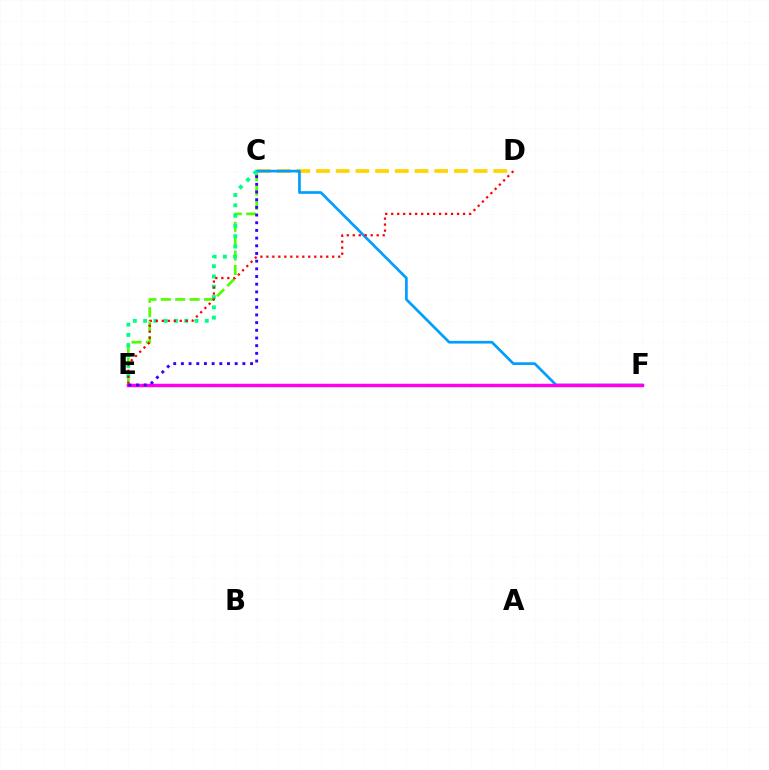{('C', 'D'): [{'color': '#ffd500', 'line_style': 'dashed', 'thickness': 2.68}], ('C', 'E'): [{'color': '#4fff00', 'line_style': 'dashed', 'thickness': 1.96}, {'color': '#00ff86', 'line_style': 'dotted', 'thickness': 2.79}, {'color': '#3700ff', 'line_style': 'dotted', 'thickness': 2.09}], ('C', 'F'): [{'color': '#009eff', 'line_style': 'solid', 'thickness': 1.94}], ('D', 'E'): [{'color': '#ff0000', 'line_style': 'dotted', 'thickness': 1.63}], ('E', 'F'): [{'color': '#ff00ed', 'line_style': 'solid', 'thickness': 2.49}]}